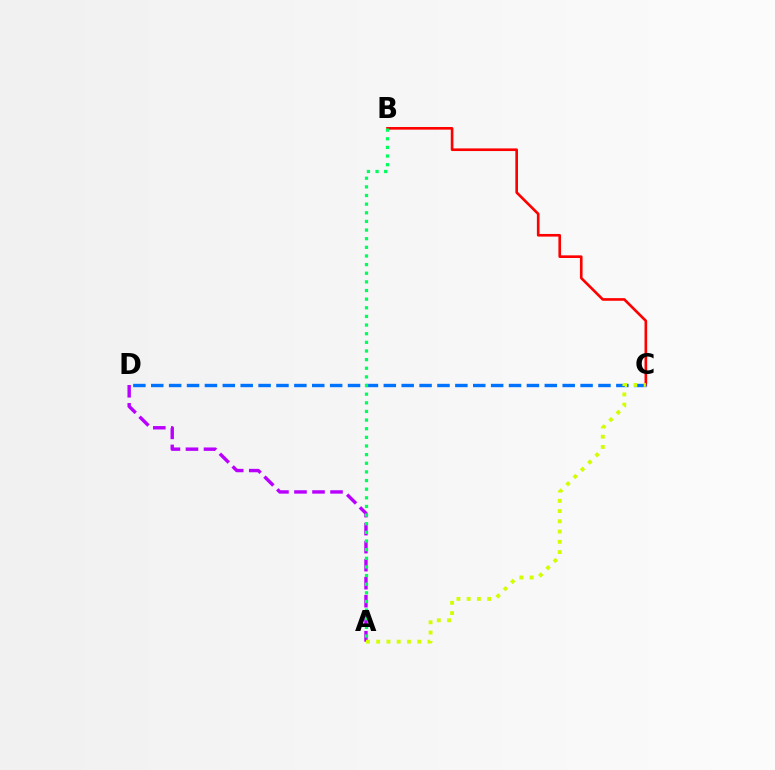{('B', 'C'): [{'color': '#ff0000', 'line_style': 'solid', 'thickness': 1.9}], ('C', 'D'): [{'color': '#0074ff', 'line_style': 'dashed', 'thickness': 2.43}], ('A', 'D'): [{'color': '#b900ff', 'line_style': 'dashed', 'thickness': 2.45}], ('A', 'B'): [{'color': '#00ff5c', 'line_style': 'dotted', 'thickness': 2.35}], ('A', 'C'): [{'color': '#d1ff00', 'line_style': 'dotted', 'thickness': 2.79}]}